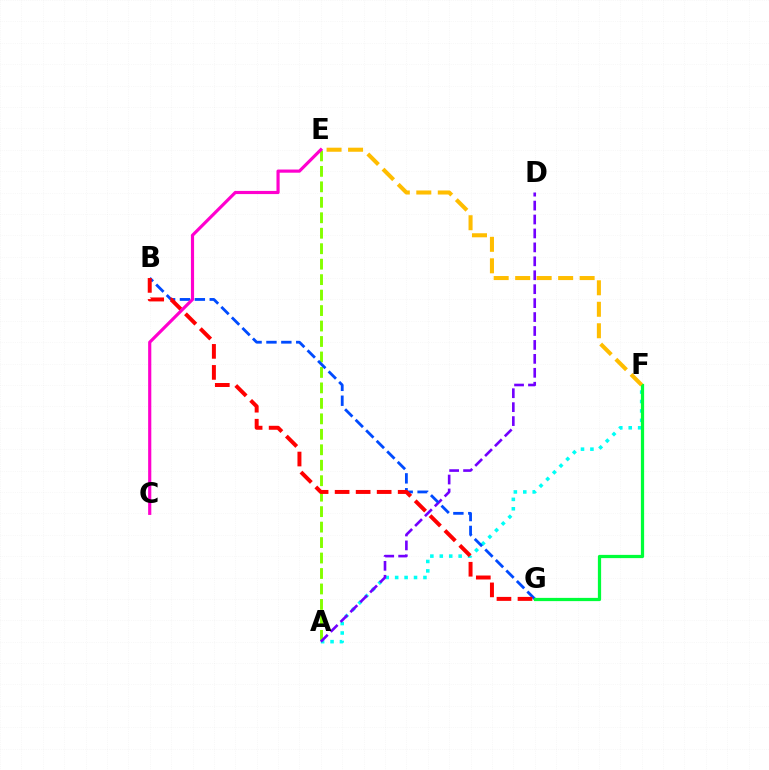{('A', 'F'): [{'color': '#00fff6', 'line_style': 'dotted', 'thickness': 2.56}], ('A', 'E'): [{'color': '#84ff00', 'line_style': 'dashed', 'thickness': 2.1}], ('A', 'D'): [{'color': '#7200ff', 'line_style': 'dashed', 'thickness': 1.89}], ('B', 'G'): [{'color': '#004bff', 'line_style': 'dashed', 'thickness': 2.02}, {'color': '#ff0000', 'line_style': 'dashed', 'thickness': 2.86}], ('C', 'E'): [{'color': '#ff00cf', 'line_style': 'solid', 'thickness': 2.28}], ('F', 'G'): [{'color': '#00ff39', 'line_style': 'solid', 'thickness': 2.33}], ('E', 'F'): [{'color': '#ffbd00', 'line_style': 'dashed', 'thickness': 2.92}]}